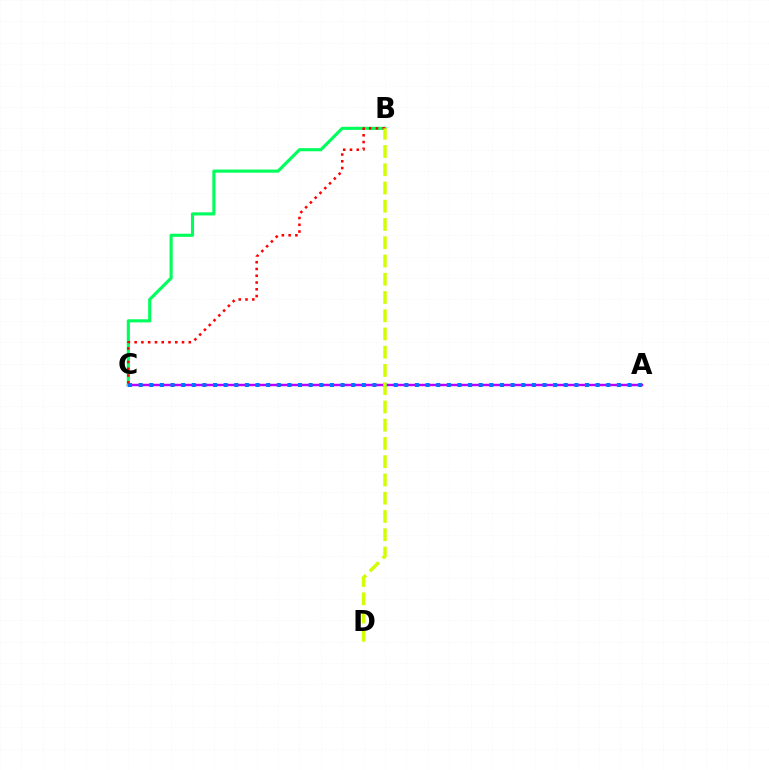{('A', 'C'): [{'color': '#b900ff', 'line_style': 'solid', 'thickness': 1.76}, {'color': '#0074ff', 'line_style': 'dotted', 'thickness': 2.89}], ('B', 'C'): [{'color': '#00ff5c', 'line_style': 'solid', 'thickness': 2.25}, {'color': '#ff0000', 'line_style': 'dotted', 'thickness': 1.84}], ('B', 'D'): [{'color': '#d1ff00', 'line_style': 'dashed', 'thickness': 2.48}]}